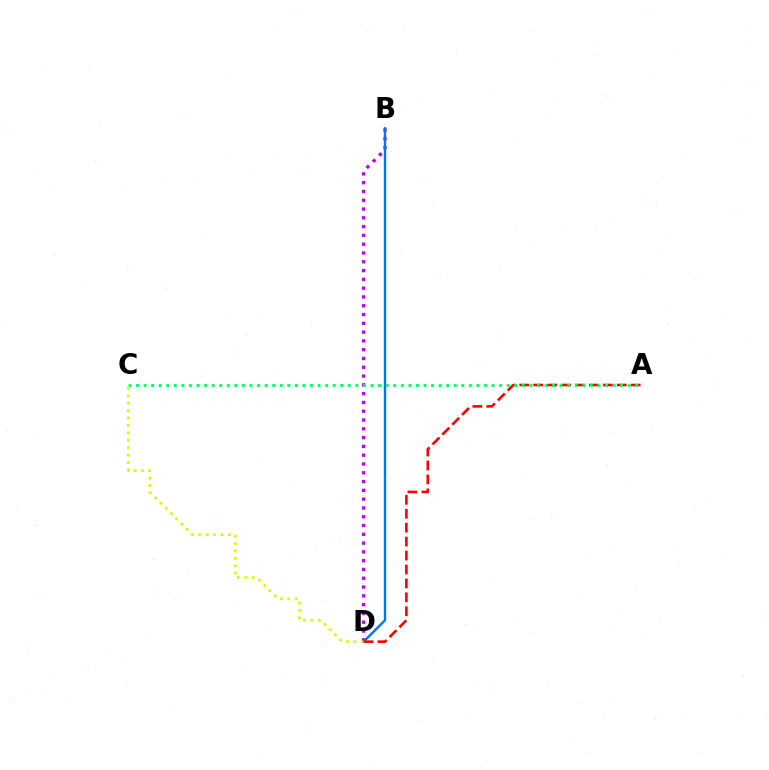{('B', 'D'): [{'color': '#b900ff', 'line_style': 'dotted', 'thickness': 2.39}, {'color': '#0074ff', 'line_style': 'solid', 'thickness': 1.71}], ('C', 'D'): [{'color': '#d1ff00', 'line_style': 'dotted', 'thickness': 2.01}], ('A', 'D'): [{'color': '#ff0000', 'line_style': 'dashed', 'thickness': 1.89}], ('A', 'C'): [{'color': '#00ff5c', 'line_style': 'dotted', 'thickness': 2.06}]}